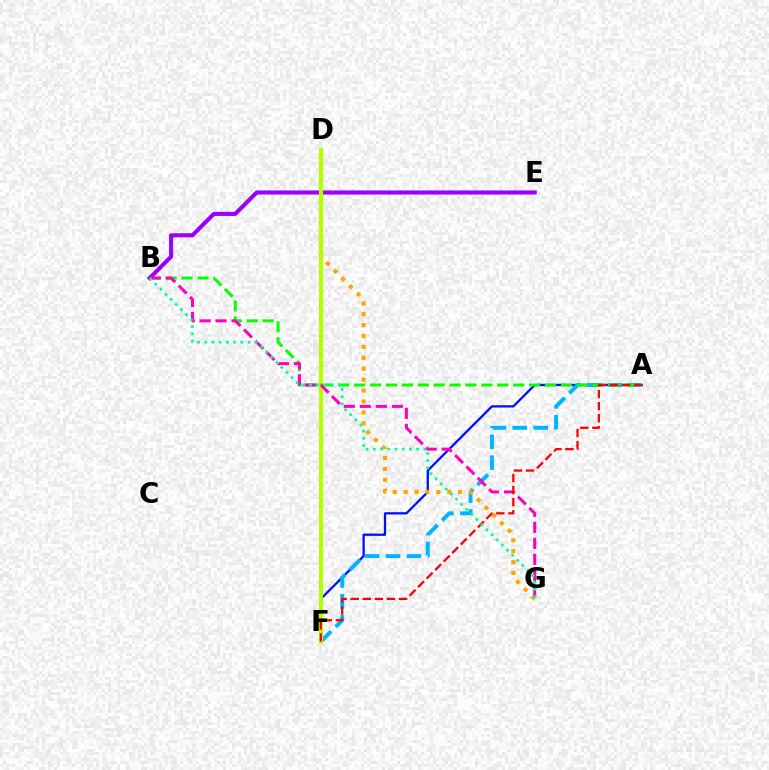{('A', 'F'): [{'color': '#0010ff', 'line_style': 'solid', 'thickness': 1.65}, {'color': '#00b5ff', 'line_style': 'dashed', 'thickness': 2.84}, {'color': '#ff0000', 'line_style': 'dashed', 'thickness': 1.64}], ('A', 'B'): [{'color': '#08ff00', 'line_style': 'dashed', 'thickness': 2.16}], ('D', 'G'): [{'color': '#ffa500', 'line_style': 'dotted', 'thickness': 2.96}], ('B', 'E'): [{'color': '#9b00ff', 'line_style': 'solid', 'thickness': 2.96}], ('D', 'F'): [{'color': '#b3ff00', 'line_style': 'solid', 'thickness': 2.93}], ('B', 'G'): [{'color': '#ff00bd', 'line_style': 'dashed', 'thickness': 2.18}, {'color': '#00ff9d', 'line_style': 'dotted', 'thickness': 1.96}]}